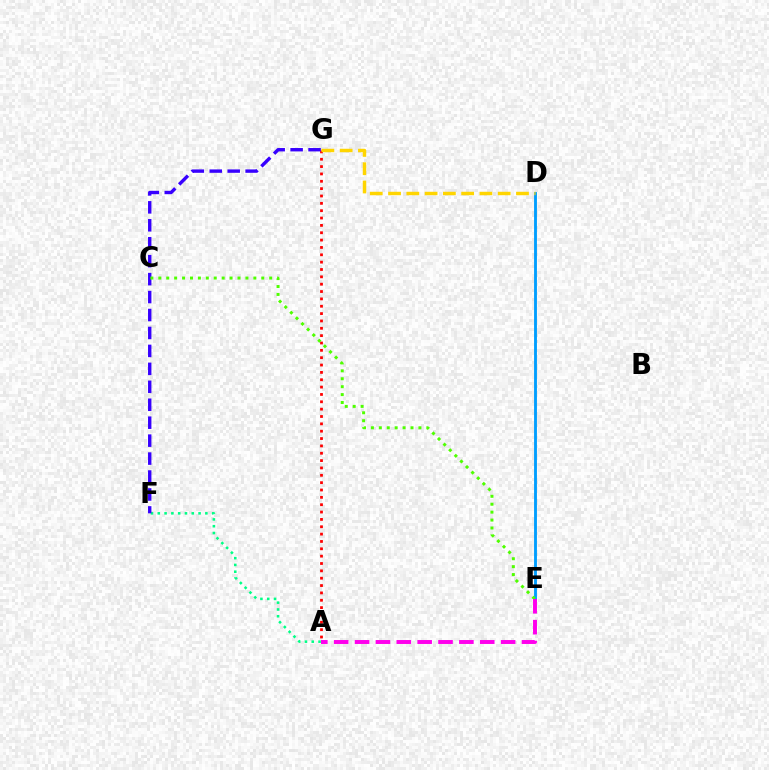{('D', 'E'): [{'color': '#009eff', 'line_style': 'solid', 'thickness': 2.06}], ('A', 'G'): [{'color': '#ff0000', 'line_style': 'dotted', 'thickness': 2.0}], ('A', 'F'): [{'color': '#00ff86', 'line_style': 'dotted', 'thickness': 1.85}], ('F', 'G'): [{'color': '#3700ff', 'line_style': 'dashed', 'thickness': 2.44}], ('D', 'G'): [{'color': '#ffd500', 'line_style': 'dashed', 'thickness': 2.48}], ('C', 'E'): [{'color': '#4fff00', 'line_style': 'dotted', 'thickness': 2.15}], ('A', 'E'): [{'color': '#ff00ed', 'line_style': 'dashed', 'thickness': 2.83}]}